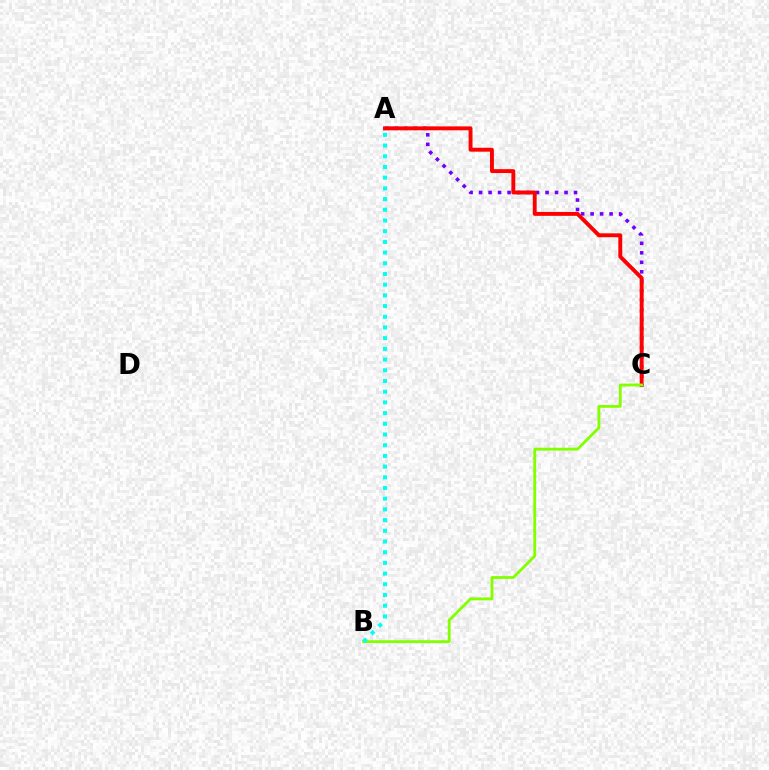{('A', 'C'): [{'color': '#7200ff', 'line_style': 'dotted', 'thickness': 2.58}, {'color': '#ff0000', 'line_style': 'solid', 'thickness': 2.81}], ('B', 'C'): [{'color': '#84ff00', 'line_style': 'solid', 'thickness': 2.05}], ('A', 'B'): [{'color': '#00fff6', 'line_style': 'dotted', 'thickness': 2.91}]}